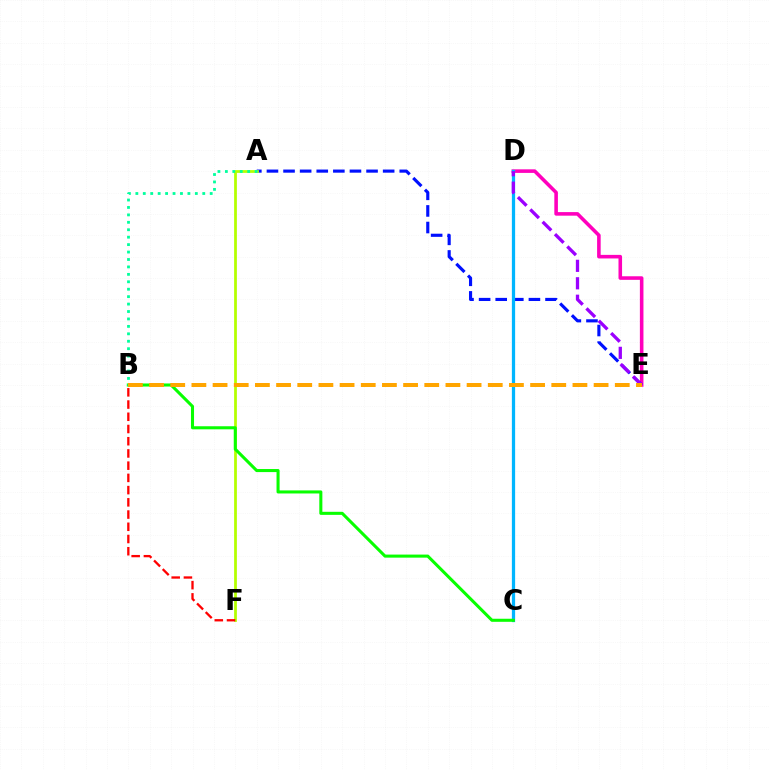{('D', 'E'): [{'color': '#ff00bd', 'line_style': 'solid', 'thickness': 2.57}, {'color': '#9b00ff', 'line_style': 'dashed', 'thickness': 2.37}], ('A', 'E'): [{'color': '#0010ff', 'line_style': 'dashed', 'thickness': 2.26}], ('A', 'F'): [{'color': '#b3ff00', 'line_style': 'solid', 'thickness': 1.99}], ('C', 'D'): [{'color': '#00b5ff', 'line_style': 'solid', 'thickness': 2.34}], ('B', 'C'): [{'color': '#08ff00', 'line_style': 'solid', 'thickness': 2.2}], ('A', 'B'): [{'color': '#00ff9d', 'line_style': 'dotted', 'thickness': 2.02}], ('B', 'E'): [{'color': '#ffa500', 'line_style': 'dashed', 'thickness': 2.88}], ('B', 'F'): [{'color': '#ff0000', 'line_style': 'dashed', 'thickness': 1.66}]}